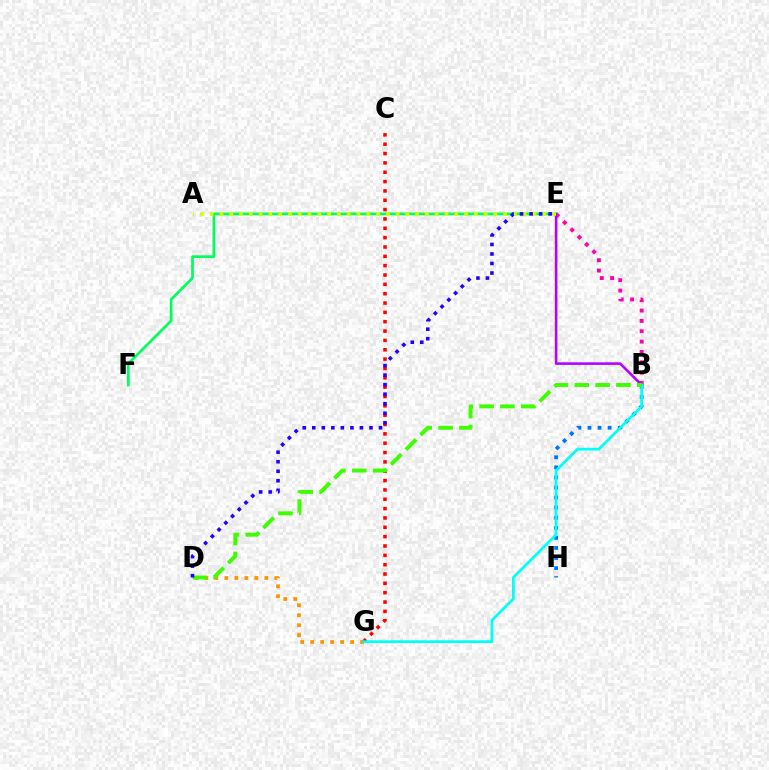{('B', 'E'): [{'color': '#ff00ac', 'line_style': 'dotted', 'thickness': 2.81}, {'color': '#b900ff', 'line_style': 'solid', 'thickness': 1.87}], ('E', 'F'): [{'color': '#00ff5c', 'line_style': 'solid', 'thickness': 1.94}], ('D', 'G'): [{'color': '#ff9400', 'line_style': 'dotted', 'thickness': 2.71}], ('B', 'H'): [{'color': '#0074ff', 'line_style': 'dotted', 'thickness': 2.74}], ('C', 'G'): [{'color': '#ff0000', 'line_style': 'dotted', 'thickness': 2.54}], ('B', 'G'): [{'color': '#00fff6', 'line_style': 'solid', 'thickness': 1.97}], ('B', 'D'): [{'color': '#3dff00', 'line_style': 'dashed', 'thickness': 2.83}], ('A', 'E'): [{'color': '#d1ff00', 'line_style': 'dotted', 'thickness': 2.66}], ('D', 'E'): [{'color': '#2500ff', 'line_style': 'dotted', 'thickness': 2.59}]}